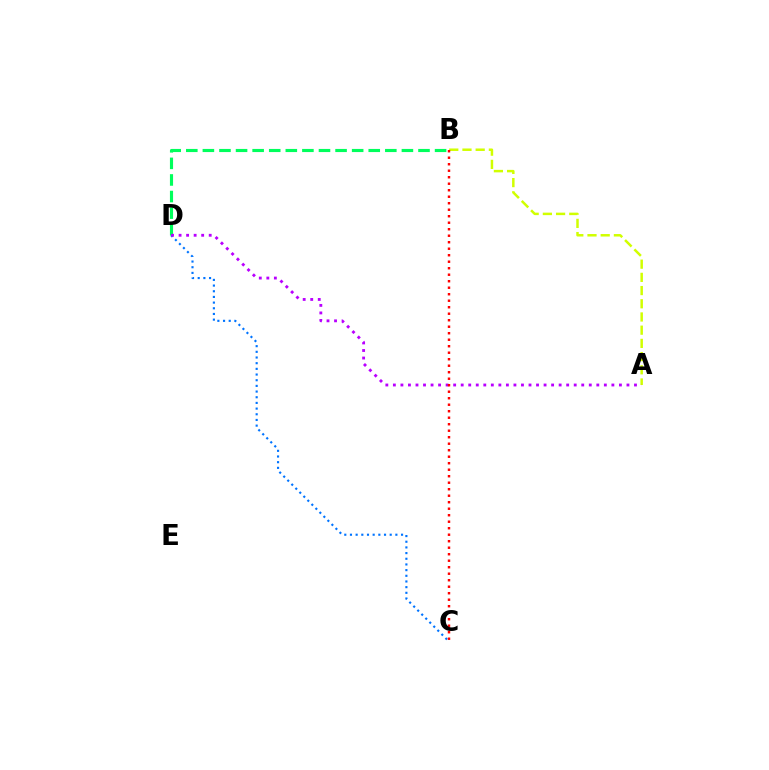{('A', 'B'): [{'color': '#d1ff00', 'line_style': 'dashed', 'thickness': 1.79}], ('B', 'D'): [{'color': '#00ff5c', 'line_style': 'dashed', 'thickness': 2.25}], ('C', 'D'): [{'color': '#0074ff', 'line_style': 'dotted', 'thickness': 1.54}], ('A', 'D'): [{'color': '#b900ff', 'line_style': 'dotted', 'thickness': 2.05}], ('B', 'C'): [{'color': '#ff0000', 'line_style': 'dotted', 'thickness': 1.77}]}